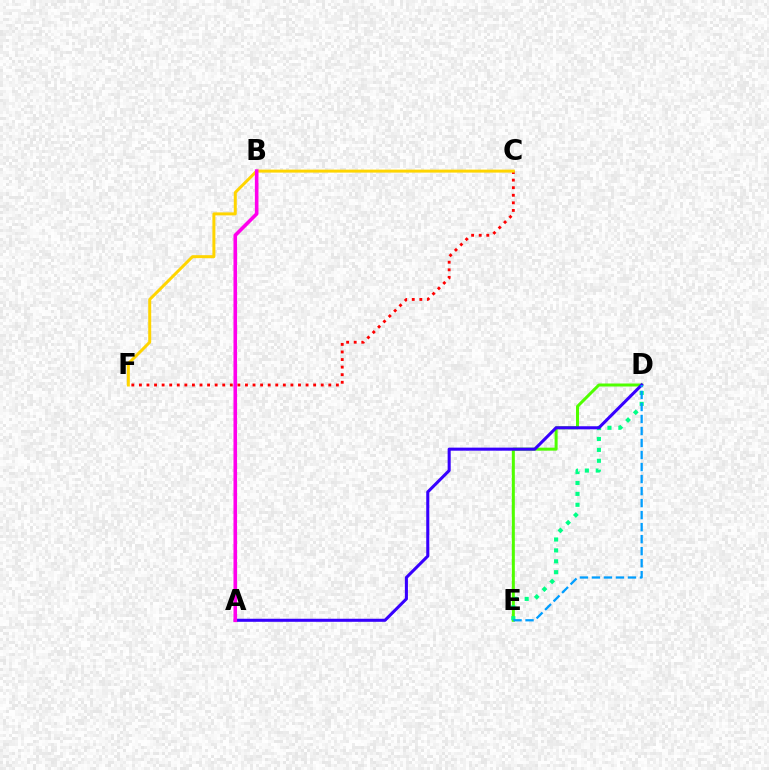{('D', 'E'): [{'color': '#4fff00', 'line_style': 'solid', 'thickness': 2.16}, {'color': '#00ff86', 'line_style': 'dotted', 'thickness': 2.96}, {'color': '#009eff', 'line_style': 'dashed', 'thickness': 1.63}], ('C', 'F'): [{'color': '#ff0000', 'line_style': 'dotted', 'thickness': 2.06}, {'color': '#ffd500', 'line_style': 'solid', 'thickness': 2.15}], ('A', 'D'): [{'color': '#3700ff', 'line_style': 'solid', 'thickness': 2.2}], ('A', 'B'): [{'color': '#ff00ed', 'line_style': 'solid', 'thickness': 2.59}]}